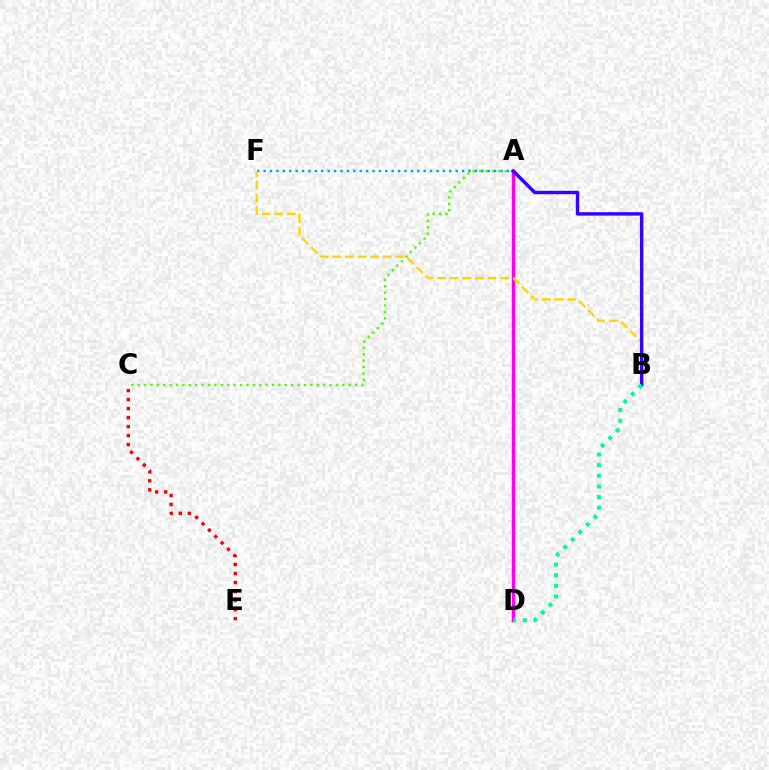{('A', 'C'): [{'color': '#4fff00', 'line_style': 'dotted', 'thickness': 1.74}], ('A', 'D'): [{'color': '#ff00ed', 'line_style': 'solid', 'thickness': 2.49}], ('A', 'F'): [{'color': '#009eff', 'line_style': 'dotted', 'thickness': 1.74}], ('C', 'E'): [{'color': '#ff0000', 'line_style': 'dotted', 'thickness': 2.45}], ('B', 'F'): [{'color': '#ffd500', 'line_style': 'dashed', 'thickness': 1.71}], ('A', 'B'): [{'color': '#3700ff', 'line_style': 'solid', 'thickness': 2.47}], ('B', 'D'): [{'color': '#00ff86', 'line_style': 'dotted', 'thickness': 2.89}]}